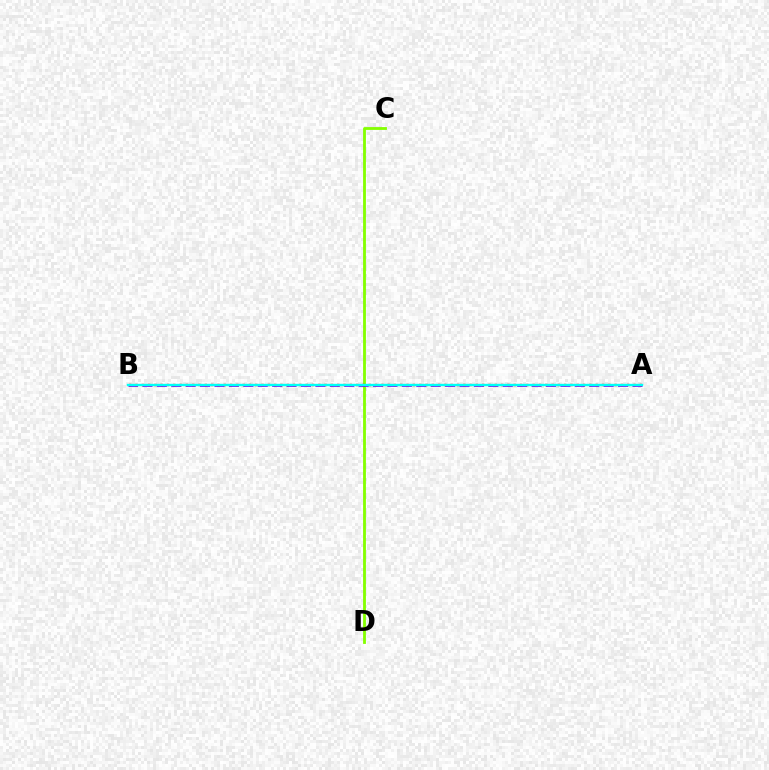{('C', 'D'): [{'color': '#84ff00', 'line_style': 'solid', 'thickness': 2.03}], ('A', 'B'): [{'color': '#7200ff', 'line_style': 'dashed', 'thickness': 1.96}, {'color': '#ff0000', 'line_style': 'dotted', 'thickness': 1.71}, {'color': '#00fff6', 'line_style': 'solid', 'thickness': 1.72}]}